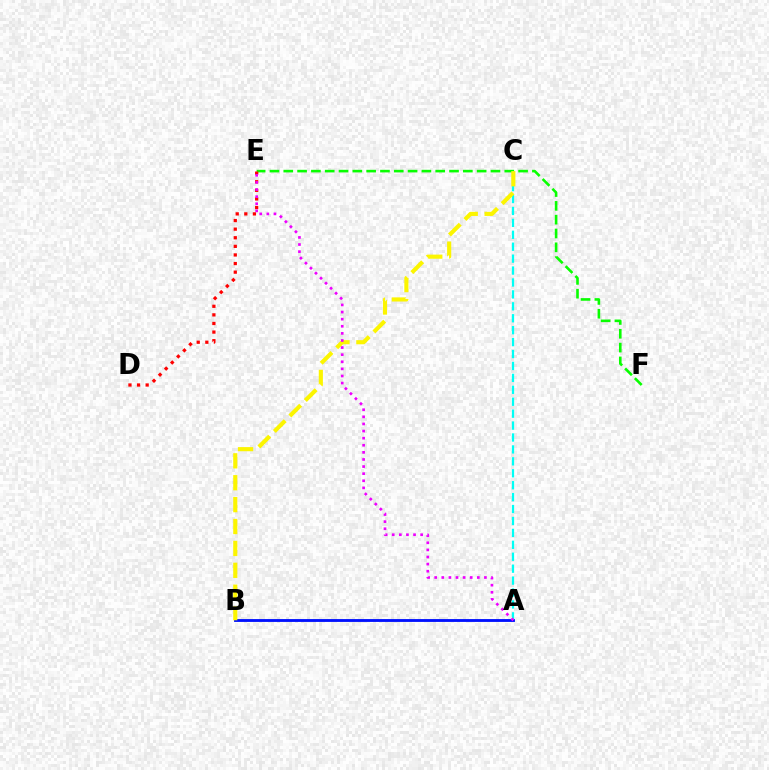{('E', 'F'): [{'color': '#08ff00', 'line_style': 'dashed', 'thickness': 1.88}], ('A', 'B'): [{'color': '#0010ff', 'line_style': 'solid', 'thickness': 2.05}], ('A', 'C'): [{'color': '#00fff6', 'line_style': 'dashed', 'thickness': 1.62}], ('B', 'C'): [{'color': '#fcf500', 'line_style': 'dashed', 'thickness': 2.98}], ('D', 'E'): [{'color': '#ff0000', 'line_style': 'dotted', 'thickness': 2.34}], ('A', 'E'): [{'color': '#ee00ff', 'line_style': 'dotted', 'thickness': 1.93}]}